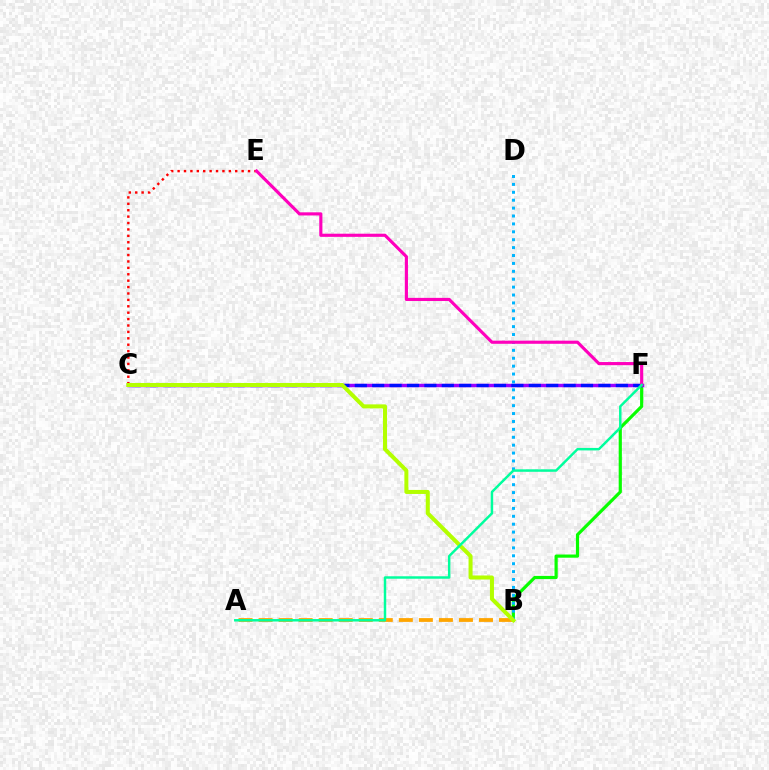{('B', 'F'): [{'color': '#08ff00', 'line_style': 'solid', 'thickness': 2.29}], ('C', 'F'): [{'color': '#9b00ff', 'line_style': 'solid', 'thickness': 2.48}, {'color': '#0010ff', 'line_style': 'dashed', 'thickness': 2.36}], ('A', 'B'): [{'color': '#ffa500', 'line_style': 'dashed', 'thickness': 2.72}], ('C', 'E'): [{'color': '#ff0000', 'line_style': 'dotted', 'thickness': 1.74}], ('B', 'D'): [{'color': '#00b5ff', 'line_style': 'dotted', 'thickness': 2.15}], ('B', 'C'): [{'color': '#b3ff00', 'line_style': 'solid', 'thickness': 2.9}], ('E', 'F'): [{'color': '#ff00bd', 'line_style': 'solid', 'thickness': 2.26}], ('A', 'F'): [{'color': '#00ff9d', 'line_style': 'solid', 'thickness': 1.77}]}